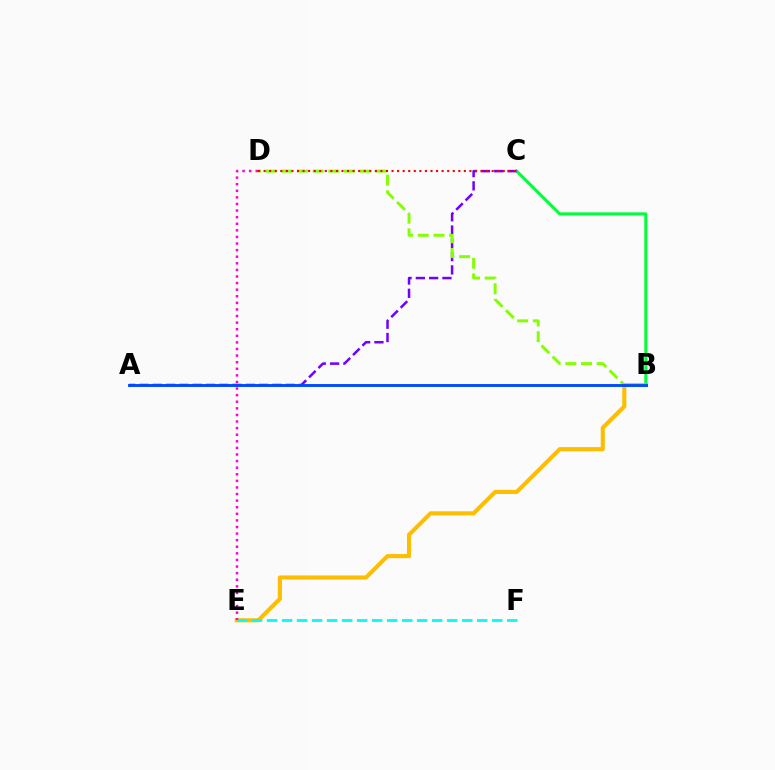{('B', 'E'): [{'color': '#ffbd00', 'line_style': 'solid', 'thickness': 2.95}], ('B', 'C'): [{'color': '#00ff39', 'line_style': 'solid', 'thickness': 2.2}], ('A', 'C'): [{'color': '#7200ff', 'line_style': 'dashed', 'thickness': 1.81}], ('B', 'D'): [{'color': '#84ff00', 'line_style': 'dashed', 'thickness': 2.13}], ('C', 'D'): [{'color': '#ff0000', 'line_style': 'dotted', 'thickness': 1.51}], ('A', 'B'): [{'color': '#004bff', 'line_style': 'solid', 'thickness': 2.08}], ('E', 'F'): [{'color': '#00fff6', 'line_style': 'dashed', 'thickness': 2.04}], ('D', 'E'): [{'color': '#ff00cf', 'line_style': 'dotted', 'thickness': 1.79}]}